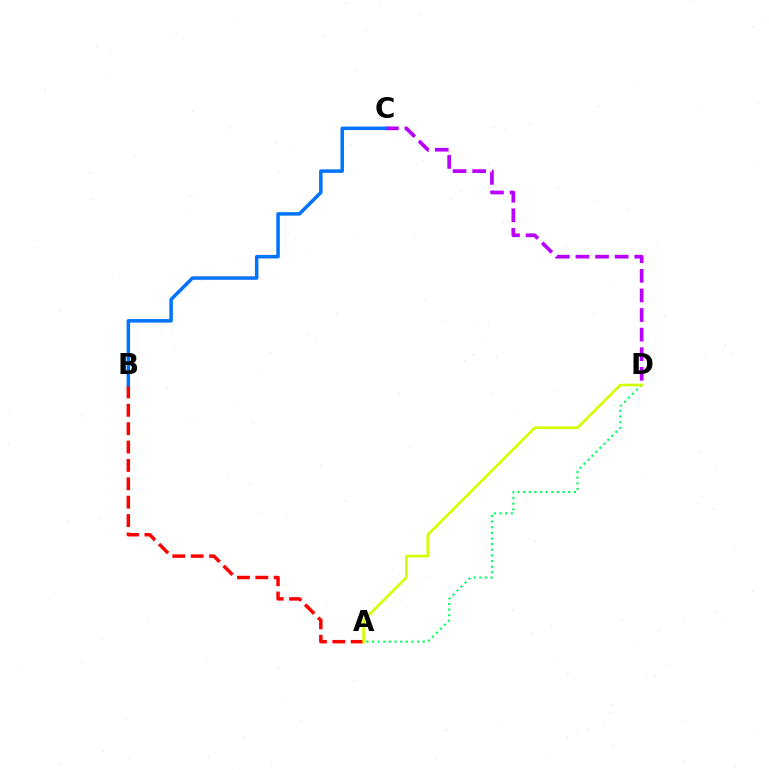{('C', 'D'): [{'color': '#b900ff', 'line_style': 'dashed', 'thickness': 2.66}], ('A', 'D'): [{'color': '#00ff5c', 'line_style': 'dotted', 'thickness': 1.53}, {'color': '#d1ff00', 'line_style': 'solid', 'thickness': 1.92}], ('A', 'B'): [{'color': '#ff0000', 'line_style': 'dashed', 'thickness': 2.5}], ('B', 'C'): [{'color': '#0074ff', 'line_style': 'solid', 'thickness': 2.52}]}